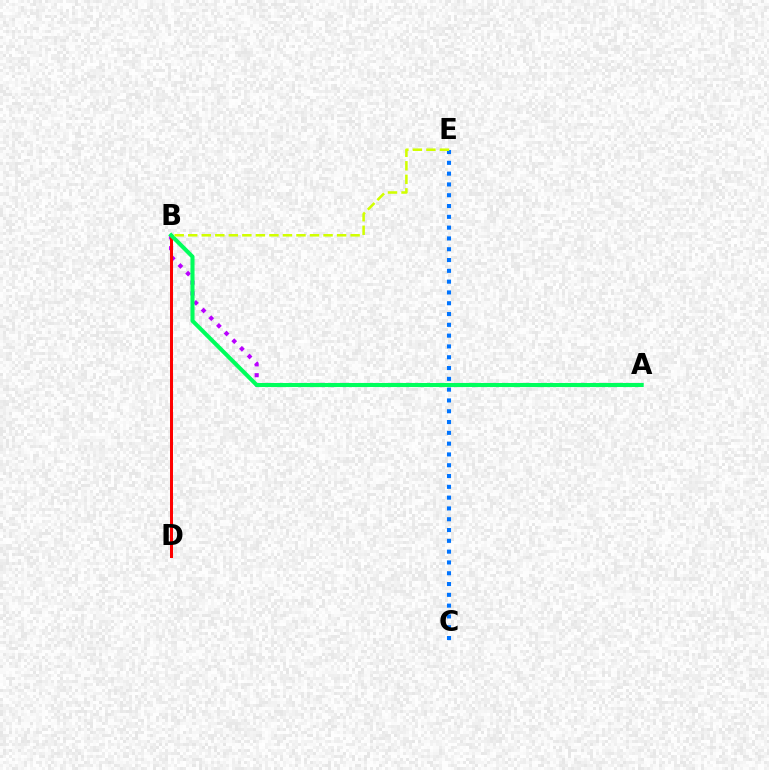{('C', 'E'): [{'color': '#0074ff', 'line_style': 'dotted', 'thickness': 2.93}], ('A', 'B'): [{'color': '#b900ff', 'line_style': 'dotted', 'thickness': 2.94}, {'color': '#00ff5c', 'line_style': 'solid', 'thickness': 2.92}], ('B', 'D'): [{'color': '#ff0000', 'line_style': 'solid', 'thickness': 2.16}], ('B', 'E'): [{'color': '#d1ff00', 'line_style': 'dashed', 'thickness': 1.84}]}